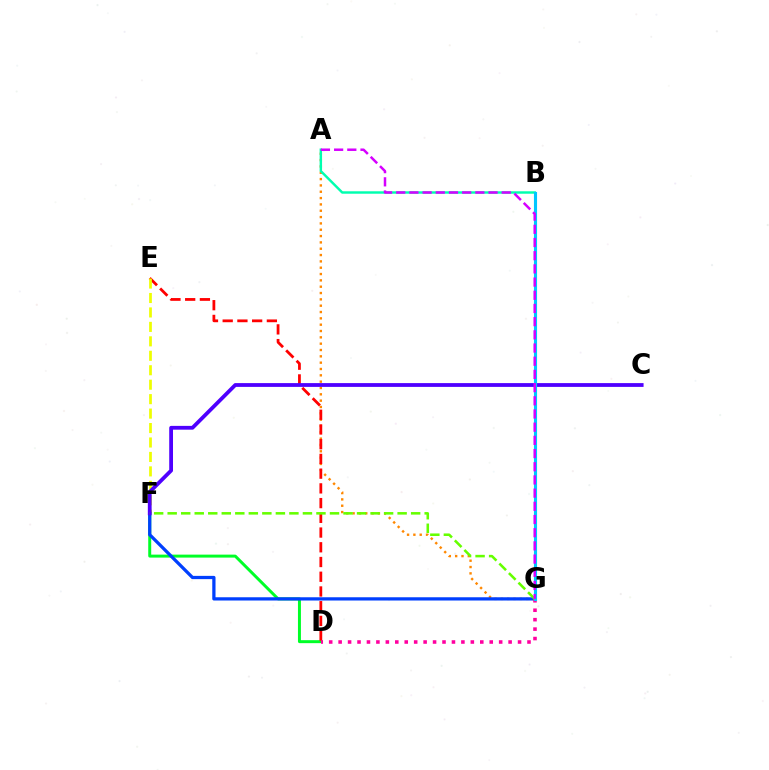{('D', 'F'): [{'color': '#00ff27', 'line_style': 'solid', 'thickness': 2.14}], ('A', 'G'): [{'color': '#ff8800', 'line_style': 'dotted', 'thickness': 1.72}, {'color': '#d600ff', 'line_style': 'dashed', 'thickness': 1.79}], ('D', 'E'): [{'color': '#ff0000', 'line_style': 'dashed', 'thickness': 2.0}], ('E', 'F'): [{'color': '#eeff00', 'line_style': 'dashed', 'thickness': 1.96}], ('F', 'G'): [{'color': '#003fff', 'line_style': 'solid', 'thickness': 2.35}, {'color': '#66ff00', 'line_style': 'dashed', 'thickness': 1.84}], ('C', 'F'): [{'color': '#4f00ff', 'line_style': 'solid', 'thickness': 2.73}], ('D', 'G'): [{'color': '#ff00a0', 'line_style': 'dotted', 'thickness': 2.57}], ('A', 'B'): [{'color': '#00ffaf', 'line_style': 'solid', 'thickness': 1.76}], ('B', 'G'): [{'color': '#00c7ff', 'line_style': 'solid', 'thickness': 2.24}]}